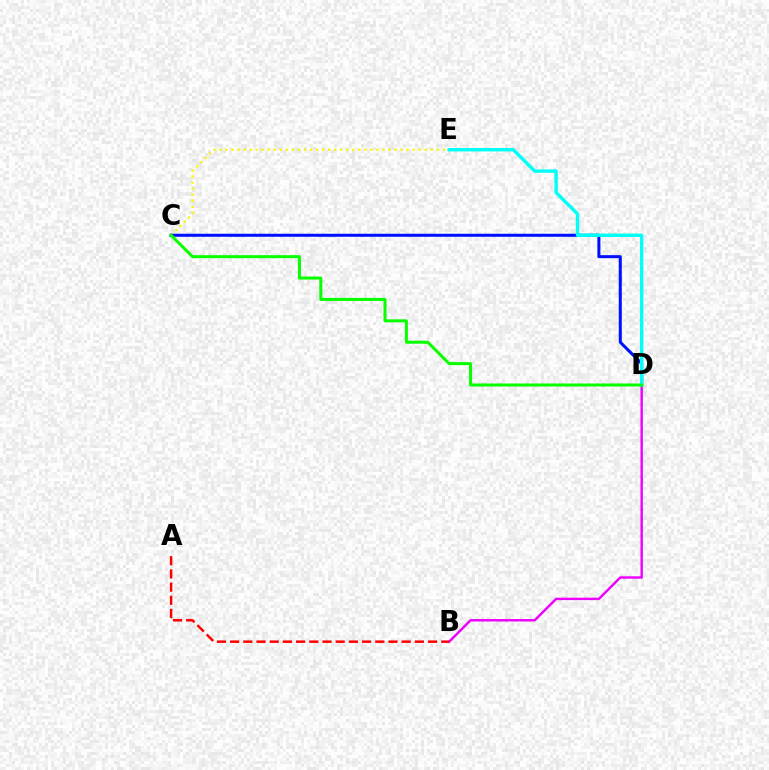{('B', 'D'): [{'color': '#ee00ff', 'line_style': 'solid', 'thickness': 1.75}], ('A', 'B'): [{'color': '#ff0000', 'line_style': 'dashed', 'thickness': 1.79}], ('C', 'E'): [{'color': '#fcf500', 'line_style': 'dotted', 'thickness': 1.64}], ('C', 'D'): [{'color': '#0010ff', 'line_style': 'solid', 'thickness': 2.18}, {'color': '#08ff00', 'line_style': 'solid', 'thickness': 2.17}], ('D', 'E'): [{'color': '#00fff6', 'line_style': 'solid', 'thickness': 2.45}]}